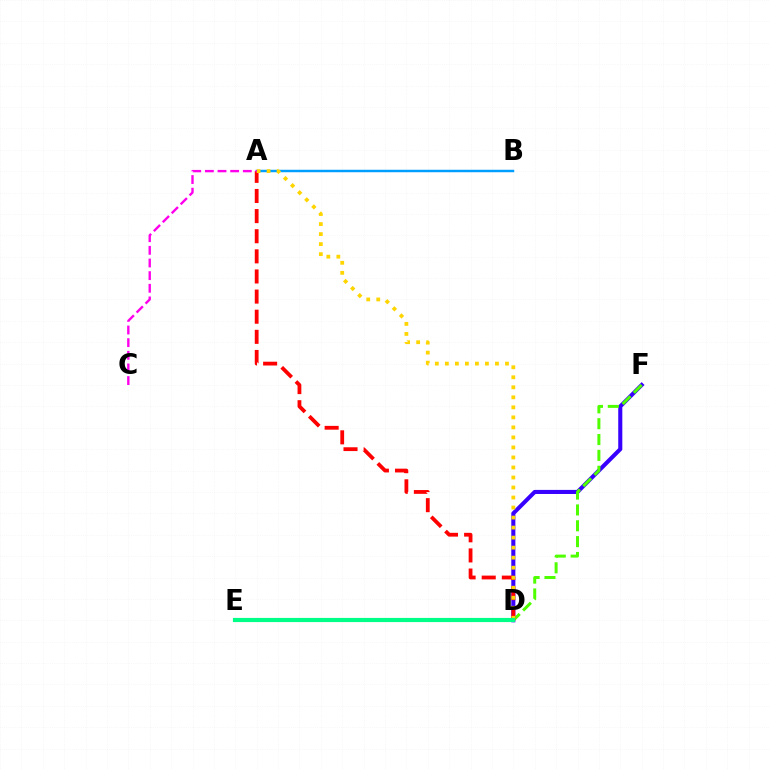{('D', 'F'): [{'color': '#3700ff', 'line_style': 'solid', 'thickness': 2.93}, {'color': '#4fff00', 'line_style': 'dashed', 'thickness': 2.15}], ('A', 'B'): [{'color': '#009eff', 'line_style': 'solid', 'thickness': 1.78}], ('A', 'D'): [{'color': '#ff0000', 'line_style': 'dashed', 'thickness': 2.73}, {'color': '#ffd500', 'line_style': 'dotted', 'thickness': 2.72}], ('D', 'E'): [{'color': '#00ff86', 'line_style': 'solid', 'thickness': 2.99}], ('A', 'C'): [{'color': '#ff00ed', 'line_style': 'dashed', 'thickness': 1.72}]}